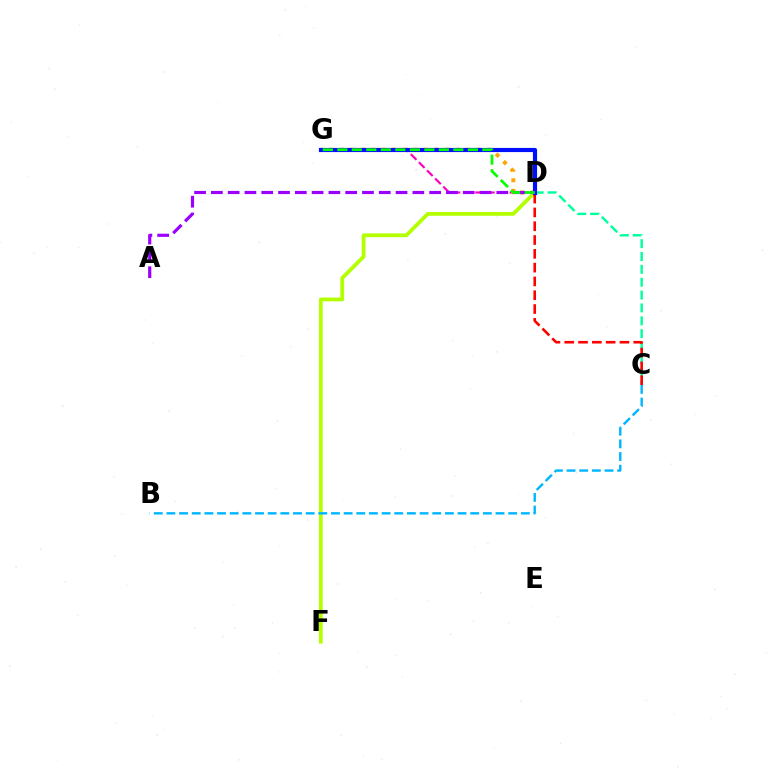{('D', 'G'): [{'color': '#ff00bd', 'line_style': 'dashed', 'thickness': 1.56}, {'color': '#ffa500', 'line_style': 'dotted', 'thickness': 2.86}, {'color': '#0010ff', 'line_style': 'solid', 'thickness': 3.0}, {'color': '#08ff00', 'line_style': 'dashed', 'thickness': 1.97}], ('C', 'D'): [{'color': '#00ff9d', 'line_style': 'dashed', 'thickness': 1.75}, {'color': '#ff0000', 'line_style': 'dashed', 'thickness': 1.87}], ('D', 'F'): [{'color': '#b3ff00', 'line_style': 'solid', 'thickness': 2.72}], ('B', 'C'): [{'color': '#00b5ff', 'line_style': 'dashed', 'thickness': 1.72}], ('A', 'D'): [{'color': '#9b00ff', 'line_style': 'dashed', 'thickness': 2.28}]}